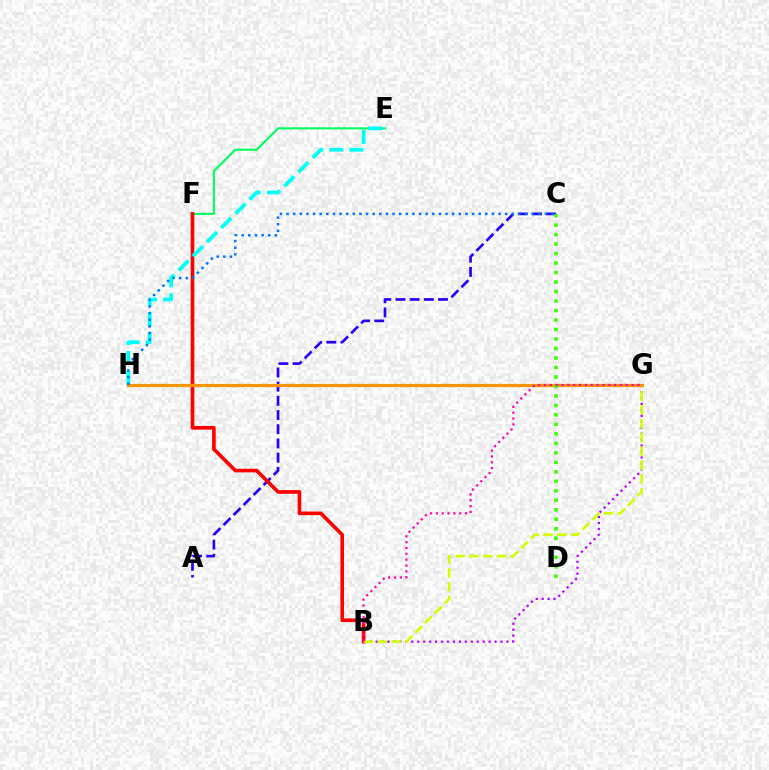{('A', 'C'): [{'color': '#2500ff', 'line_style': 'dashed', 'thickness': 1.93}], ('E', 'F'): [{'color': '#00ff5c', 'line_style': 'solid', 'thickness': 1.5}], ('B', 'G'): [{'color': '#b900ff', 'line_style': 'dotted', 'thickness': 1.62}, {'color': '#d1ff00', 'line_style': 'dashed', 'thickness': 1.88}, {'color': '#ff00ac', 'line_style': 'dotted', 'thickness': 1.59}], ('B', 'F'): [{'color': '#ff0000', 'line_style': 'solid', 'thickness': 2.62}], ('E', 'H'): [{'color': '#00fff6', 'line_style': 'dashed', 'thickness': 2.73}], ('G', 'H'): [{'color': '#ff9400', 'line_style': 'solid', 'thickness': 2.32}], ('C', 'D'): [{'color': '#3dff00', 'line_style': 'dotted', 'thickness': 2.58}], ('C', 'H'): [{'color': '#0074ff', 'line_style': 'dotted', 'thickness': 1.8}]}